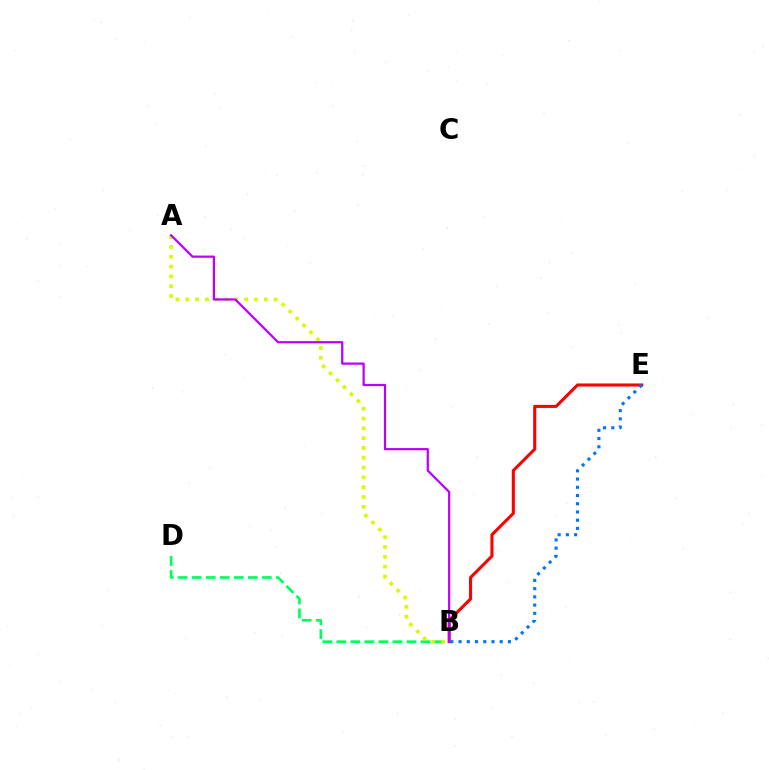{('B', 'D'): [{'color': '#00ff5c', 'line_style': 'dashed', 'thickness': 1.9}], ('B', 'E'): [{'color': '#ff0000', 'line_style': 'solid', 'thickness': 2.21}, {'color': '#0074ff', 'line_style': 'dotted', 'thickness': 2.23}], ('A', 'B'): [{'color': '#d1ff00', 'line_style': 'dotted', 'thickness': 2.67}, {'color': '#b900ff', 'line_style': 'solid', 'thickness': 1.6}]}